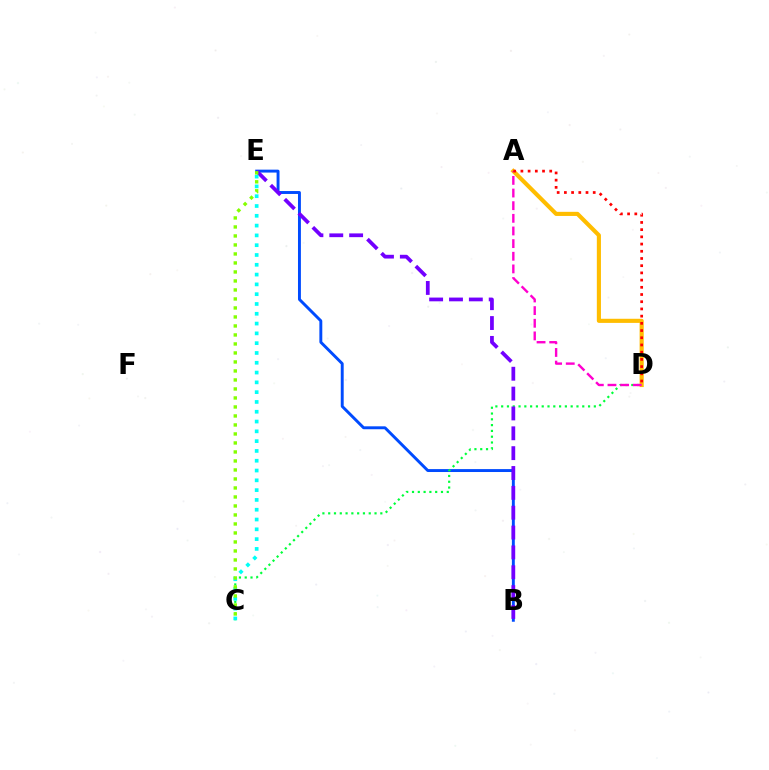{('B', 'E'): [{'color': '#004bff', 'line_style': 'solid', 'thickness': 2.1}, {'color': '#7200ff', 'line_style': 'dashed', 'thickness': 2.7}], ('C', 'D'): [{'color': '#00ff39', 'line_style': 'dotted', 'thickness': 1.57}], ('A', 'D'): [{'color': '#ffbd00', 'line_style': 'solid', 'thickness': 2.97}, {'color': '#ff00cf', 'line_style': 'dashed', 'thickness': 1.72}, {'color': '#ff0000', 'line_style': 'dotted', 'thickness': 1.96}], ('C', 'E'): [{'color': '#00fff6', 'line_style': 'dotted', 'thickness': 2.66}, {'color': '#84ff00', 'line_style': 'dotted', 'thickness': 2.45}]}